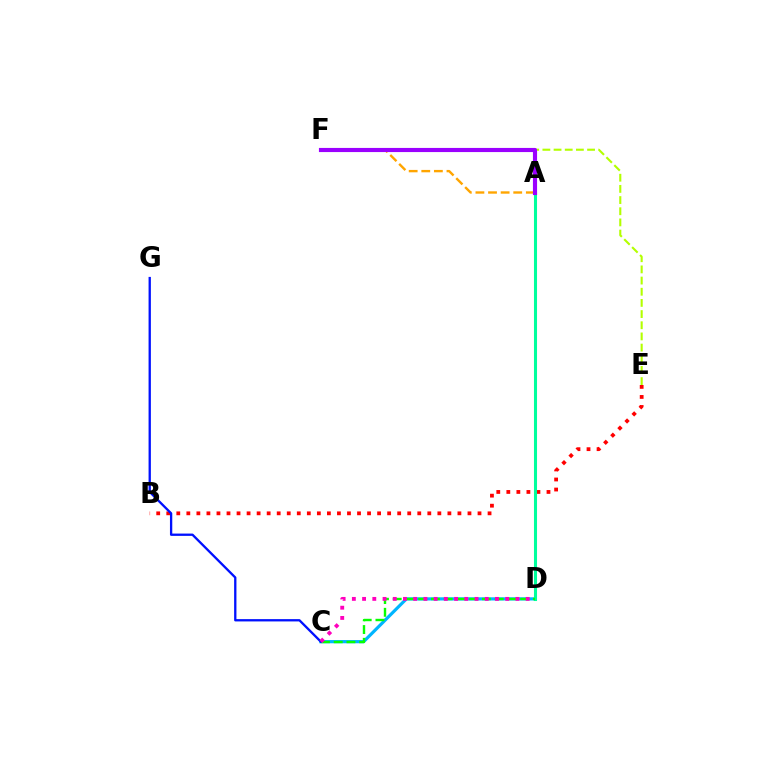{('E', 'F'): [{'color': '#b3ff00', 'line_style': 'dashed', 'thickness': 1.52}], ('B', 'E'): [{'color': '#ff0000', 'line_style': 'dotted', 'thickness': 2.73}], ('C', 'D'): [{'color': '#00b5ff', 'line_style': 'solid', 'thickness': 2.29}, {'color': '#08ff00', 'line_style': 'dashed', 'thickness': 1.73}, {'color': '#ff00bd', 'line_style': 'dotted', 'thickness': 2.78}], ('A', 'F'): [{'color': '#ffa500', 'line_style': 'dashed', 'thickness': 1.71}, {'color': '#9b00ff', 'line_style': 'solid', 'thickness': 2.98}], ('A', 'D'): [{'color': '#00ff9d', 'line_style': 'solid', 'thickness': 2.2}], ('C', 'G'): [{'color': '#0010ff', 'line_style': 'solid', 'thickness': 1.66}]}